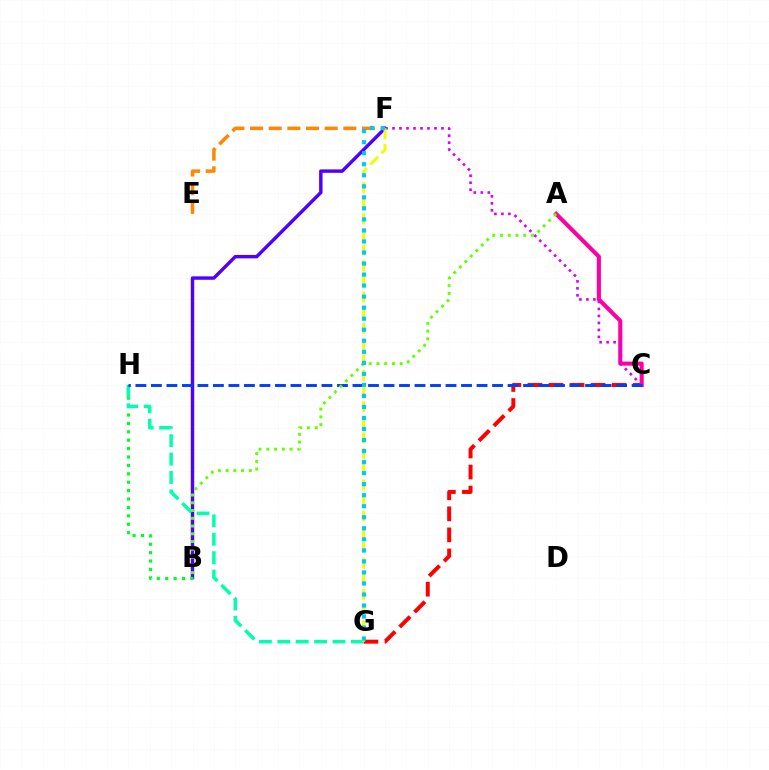{('A', 'C'): [{'color': '#ff00a0', 'line_style': 'solid', 'thickness': 2.94}], ('B', 'F'): [{'color': '#4f00ff', 'line_style': 'solid', 'thickness': 2.47}], ('C', 'G'): [{'color': '#ff0000', 'line_style': 'dashed', 'thickness': 2.86}], ('B', 'H'): [{'color': '#00ff27', 'line_style': 'dotted', 'thickness': 2.28}], ('C', 'F'): [{'color': '#d600ff', 'line_style': 'dotted', 'thickness': 1.9}], ('G', 'H'): [{'color': '#00ffaf', 'line_style': 'dashed', 'thickness': 2.5}], ('E', 'F'): [{'color': '#ff8800', 'line_style': 'dashed', 'thickness': 2.53}], ('F', 'G'): [{'color': '#eeff00', 'line_style': 'dashed', 'thickness': 2.13}, {'color': '#00c7ff', 'line_style': 'dotted', 'thickness': 3.0}], ('C', 'H'): [{'color': '#003fff', 'line_style': 'dashed', 'thickness': 2.11}], ('A', 'B'): [{'color': '#66ff00', 'line_style': 'dotted', 'thickness': 2.11}]}